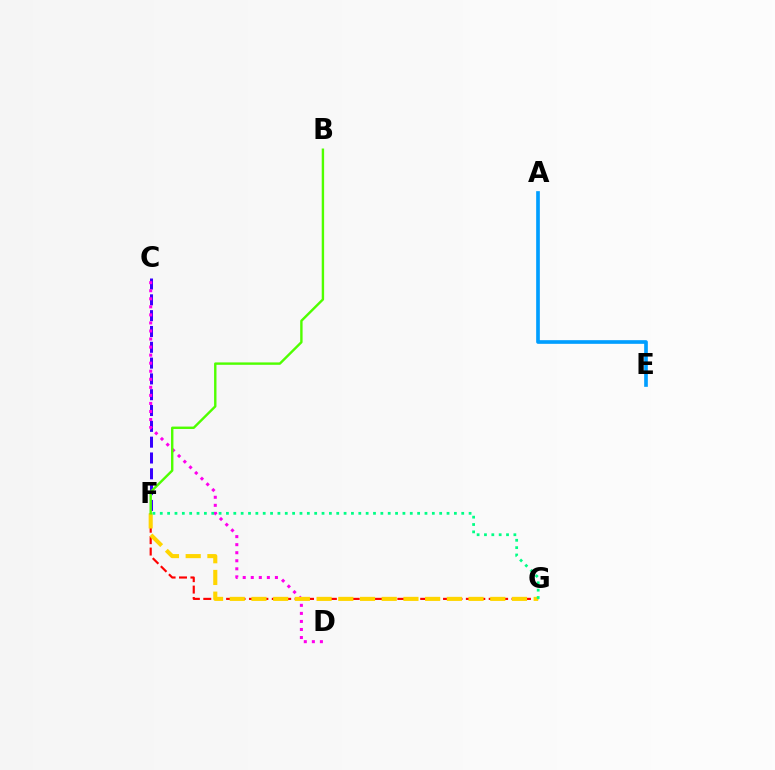{('C', 'F'): [{'color': '#3700ff', 'line_style': 'dashed', 'thickness': 2.15}], ('C', 'D'): [{'color': '#ff00ed', 'line_style': 'dotted', 'thickness': 2.19}], ('F', 'G'): [{'color': '#ff0000', 'line_style': 'dashed', 'thickness': 1.55}, {'color': '#ffd500', 'line_style': 'dashed', 'thickness': 2.95}, {'color': '#00ff86', 'line_style': 'dotted', 'thickness': 2.0}], ('A', 'E'): [{'color': '#009eff', 'line_style': 'solid', 'thickness': 2.64}], ('B', 'F'): [{'color': '#4fff00', 'line_style': 'solid', 'thickness': 1.73}]}